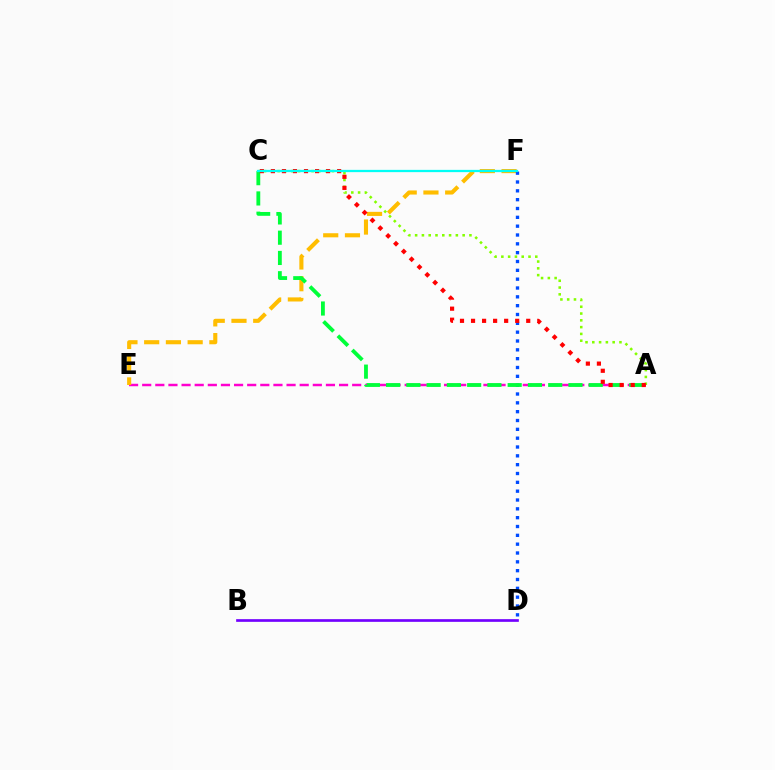{('A', 'C'): [{'color': '#84ff00', 'line_style': 'dotted', 'thickness': 1.84}, {'color': '#00ff39', 'line_style': 'dashed', 'thickness': 2.75}, {'color': '#ff0000', 'line_style': 'dotted', 'thickness': 3.0}], ('A', 'E'): [{'color': '#ff00cf', 'line_style': 'dashed', 'thickness': 1.78}], ('E', 'F'): [{'color': '#ffbd00', 'line_style': 'dashed', 'thickness': 2.95}], ('D', 'F'): [{'color': '#004bff', 'line_style': 'dotted', 'thickness': 2.4}], ('B', 'D'): [{'color': '#7200ff', 'line_style': 'solid', 'thickness': 1.94}], ('C', 'F'): [{'color': '#00fff6', 'line_style': 'solid', 'thickness': 1.63}]}